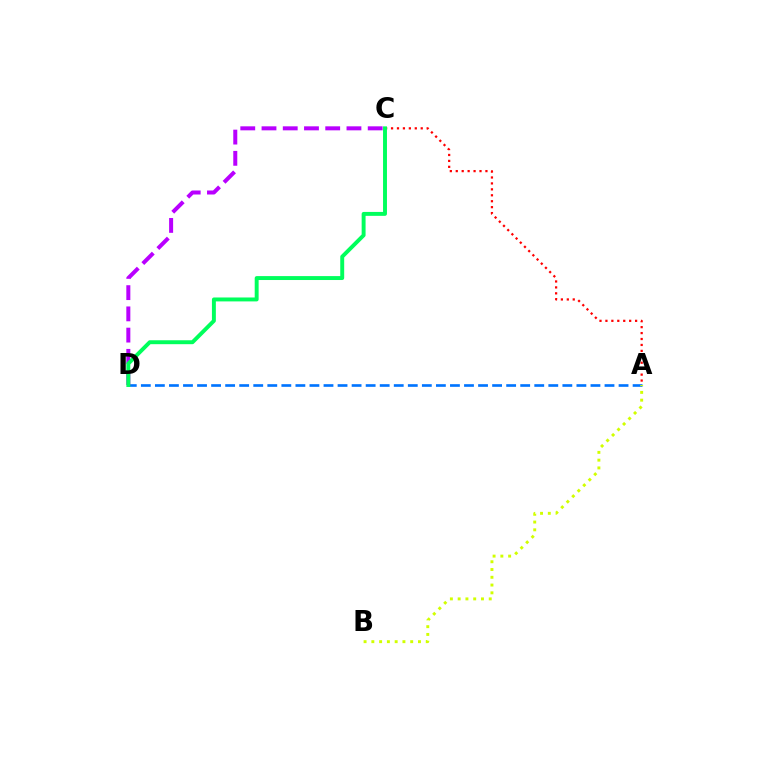{('A', 'D'): [{'color': '#0074ff', 'line_style': 'dashed', 'thickness': 1.91}], ('C', 'D'): [{'color': '#b900ff', 'line_style': 'dashed', 'thickness': 2.89}, {'color': '#00ff5c', 'line_style': 'solid', 'thickness': 2.83}], ('A', 'C'): [{'color': '#ff0000', 'line_style': 'dotted', 'thickness': 1.61}], ('A', 'B'): [{'color': '#d1ff00', 'line_style': 'dotted', 'thickness': 2.11}]}